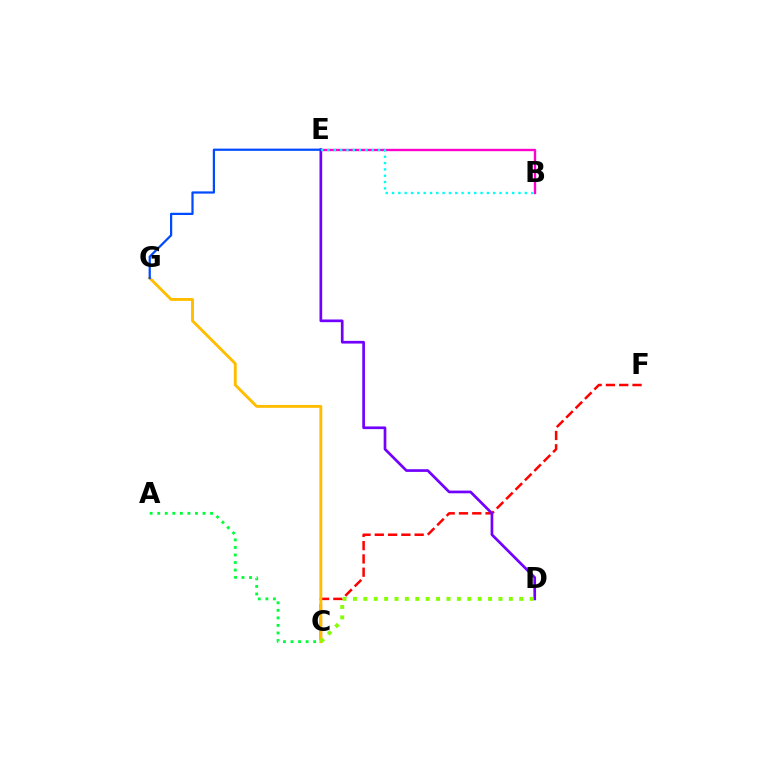{('C', 'F'): [{'color': '#ff0000', 'line_style': 'dashed', 'thickness': 1.81}], ('C', 'G'): [{'color': '#ffbd00', 'line_style': 'solid', 'thickness': 2.08}], ('B', 'E'): [{'color': '#ff00cf', 'line_style': 'solid', 'thickness': 1.7}, {'color': '#00fff6', 'line_style': 'dotted', 'thickness': 1.72}], ('D', 'E'): [{'color': '#7200ff', 'line_style': 'solid', 'thickness': 1.94}], ('C', 'D'): [{'color': '#84ff00', 'line_style': 'dotted', 'thickness': 2.82}], ('E', 'G'): [{'color': '#004bff', 'line_style': 'solid', 'thickness': 1.61}], ('A', 'C'): [{'color': '#00ff39', 'line_style': 'dotted', 'thickness': 2.05}]}